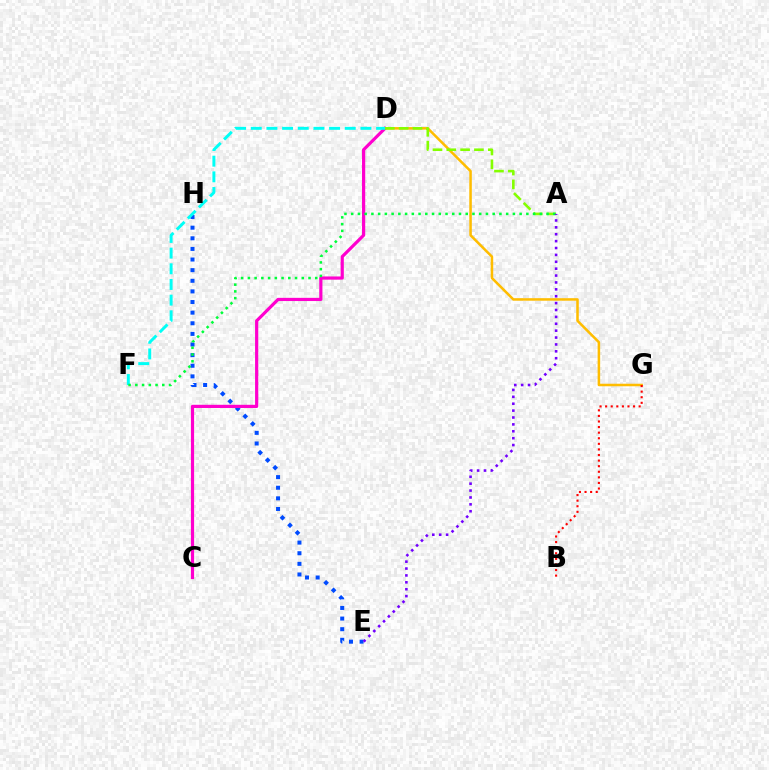{('D', 'G'): [{'color': '#ffbd00', 'line_style': 'solid', 'thickness': 1.82}], ('E', 'H'): [{'color': '#004bff', 'line_style': 'dotted', 'thickness': 2.89}], ('C', 'D'): [{'color': '#ff00cf', 'line_style': 'solid', 'thickness': 2.3}], ('A', 'D'): [{'color': '#84ff00', 'line_style': 'dashed', 'thickness': 1.88}], ('B', 'G'): [{'color': '#ff0000', 'line_style': 'dotted', 'thickness': 1.52}], ('D', 'F'): [{'color': '#00fff6', 'line_style': 'dashed', 'thickness': 2.13}], ('A', 'F'): [{'color': '#00ff39', 'line_style': 'dotted', 'thickness': 1.83}], ('A', 'E'): [{'color': '#7200ff', 'line_style': 'dotted', 'thickness': 1.87}]}